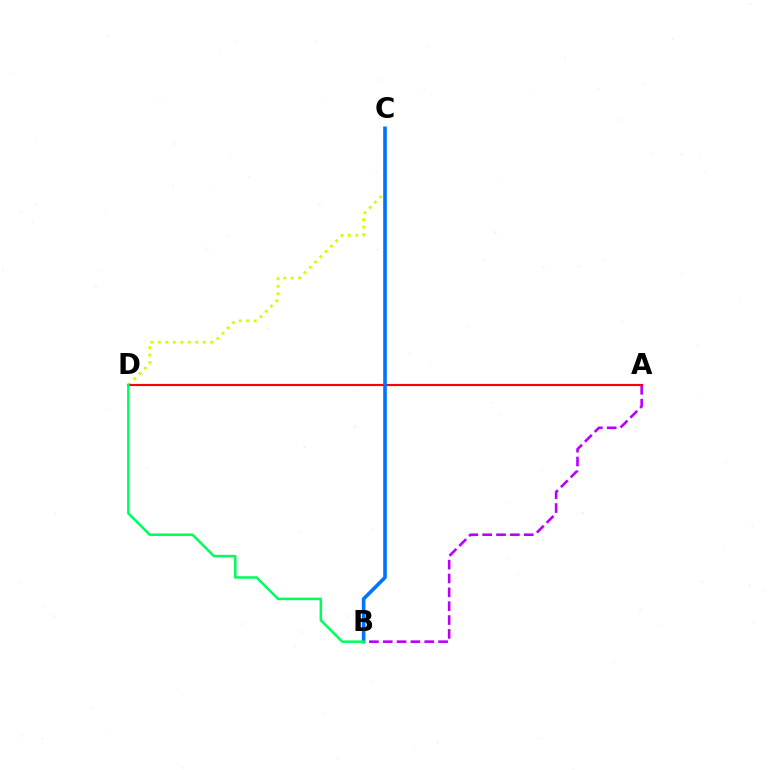{('C', 'D'): [{'color': '#d1ff00', 'line_style': 'dotted', 'thickness': 2.03}], ('A', 'B'): [{'color': '#b900ff', 'line_style': 'dashed', 'thickness': 1.88}], ('A', 'D'): [{'color': '#ff0000', 'line_style': 'solid', 'thickness': 1.54}], ('B', 'C'): [{'color': '#0074ff', 'line_style': 'solid', 'thickness': 2.6}], ('B', 'D'): [{'color': '#00ff5c', 'line_style': 'solid', 'thickness': 1.81}]}